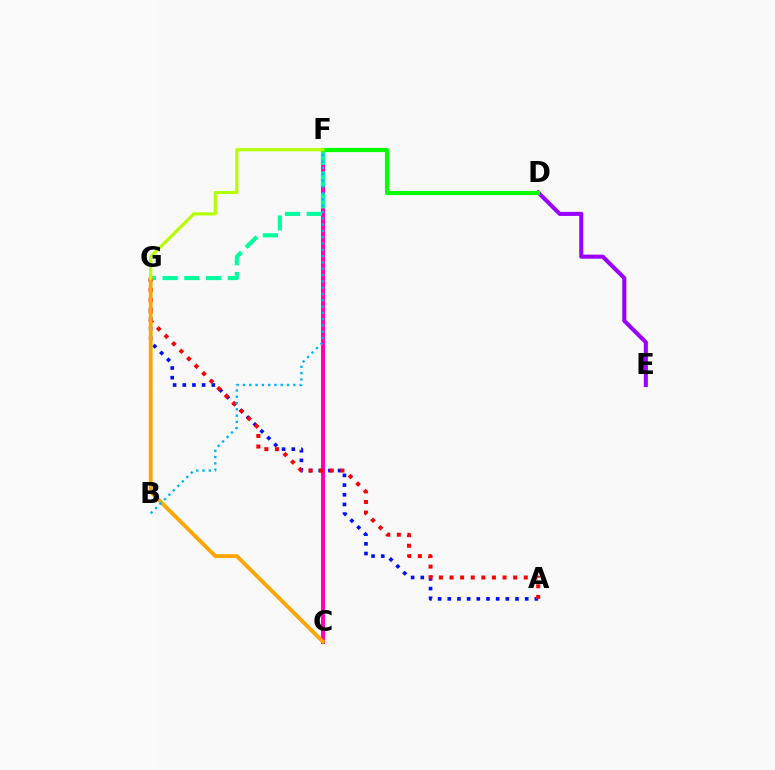{('C', 'F'): [{'color': '#ff00bd', 'line_style': 'solid', 'thickness': 2.89}], ('A', 'G'): [{'color': '#0010ff', 'line_style': 'dotted', 'thickness': 2.63}, {'color': '#ff0000', 'line_style': 'dotted', 'thickness': 2.88}], ('D', 'E'): [{'color': '#9b00ff', 'line_style': 'solid', 'thickness': 2.93}], ('F', 'G'): [{'color': '#00ff9d', 'line_style': 'dashed', 'thickness': 2.96}, {'color': '#b3ff00', 'line_style': 'solid', 'thickness': 2.28}], ('D', 'F'): [{'color': '#08ff00', 'line_style': 'solid', 'thickness': 2.99}], ('C', 'G'): [{'color': '#ffa500', 'line_style': 'solid', 'thickness': 2.77}], ('B', 'F'): [{'color': '#00b5ff', 'line_style': 'dotted', 'thickness': 1.71}]}